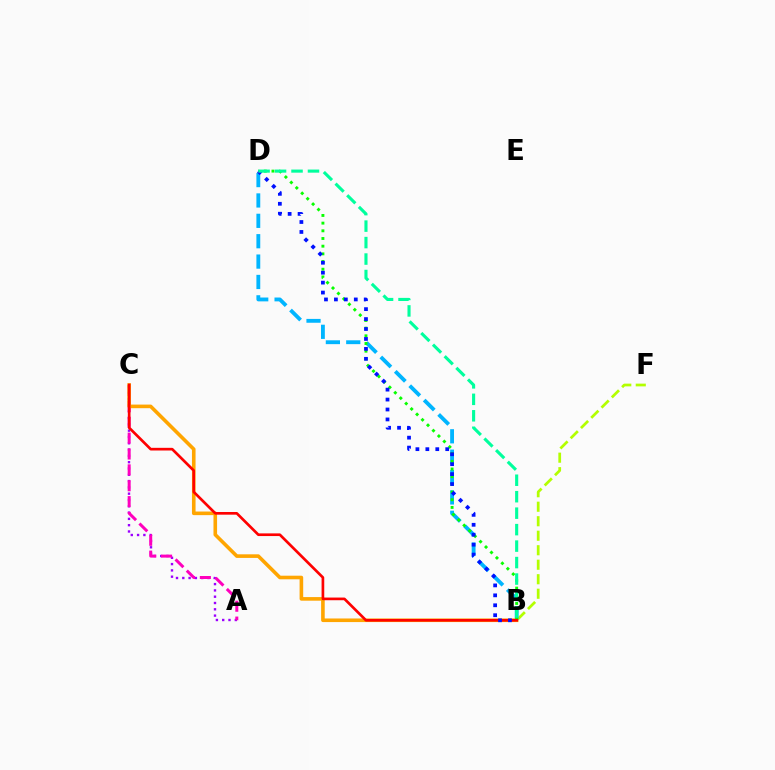{('A', 'C'): [{'color': '#9b00ff', 'line_style': 'dotted', 'thickness': 1.71}, {'color': '#ff00bd', 'line_style': 'dashed', 'thickness': 2.16}], ('B', 'F'): [{'color': '#b3ff00', 'line_style': 'dashed', 'thickness': 1.97}], ('B', 'D'): [{'color': '#00b5ff', 'line_style': 'dashed', 'thickness': 2.77}, {'color': '#08ff00', 'line_style': 'dotted', 'thickness': 2.09}, {'color': '#0010ff', 'line_style': 'dotted', 'thickness': 2.7}, {'color': '#00ff9d', 'line_style': 'dashed', 'thickness': 2.24}], ('B', 'C'): [{'color': '#ffa500', 'line_style': 'solid', 'thickness': 2.59}, {'color': '#ff0000', 'line_style': 'solid', 'thickness': 1.92}]}